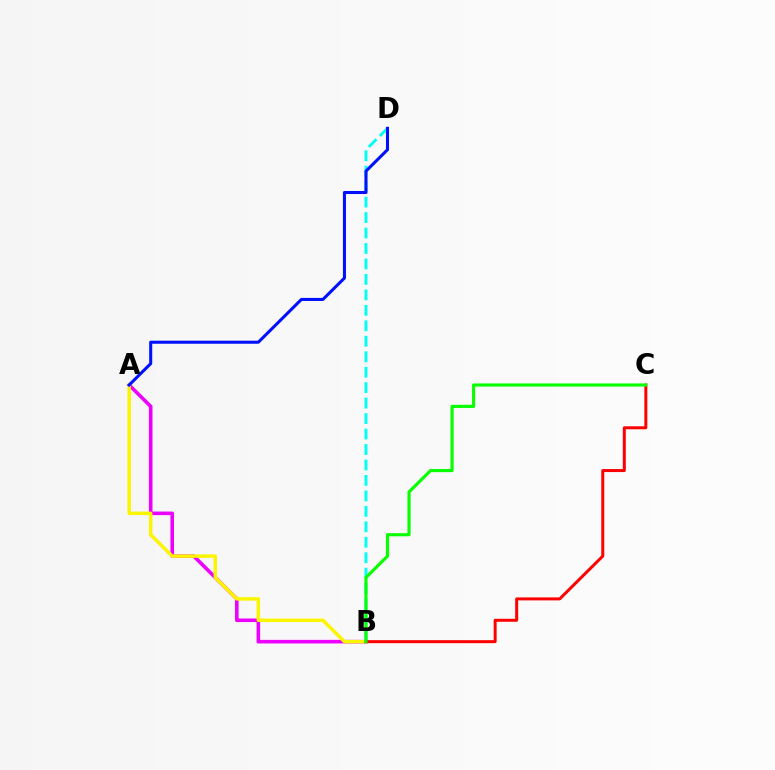{('A', 'B'): [{'color': '#ee00ff', 'line_style': 'solid', 'thickness': 2.58}, {'color': '#fcf500', 'line_style': 'solid', 'thickness': 2.51}], ('B', 'D'): [{'color': '#00fff6', 'line_style': 'dashed', 'thickness': 2.1}], ('B', 'C'): [{'color': '#ff0000', 'line_style': 'solid', 'thickness': 2.16}, {'color': '#08ff00', 'line_style': 'solid', 'thickness': 2.26}], ('A', 'D'): [{'color': '#0010ff', 'line_style': 'solid', 'thickness': 2.2}]}